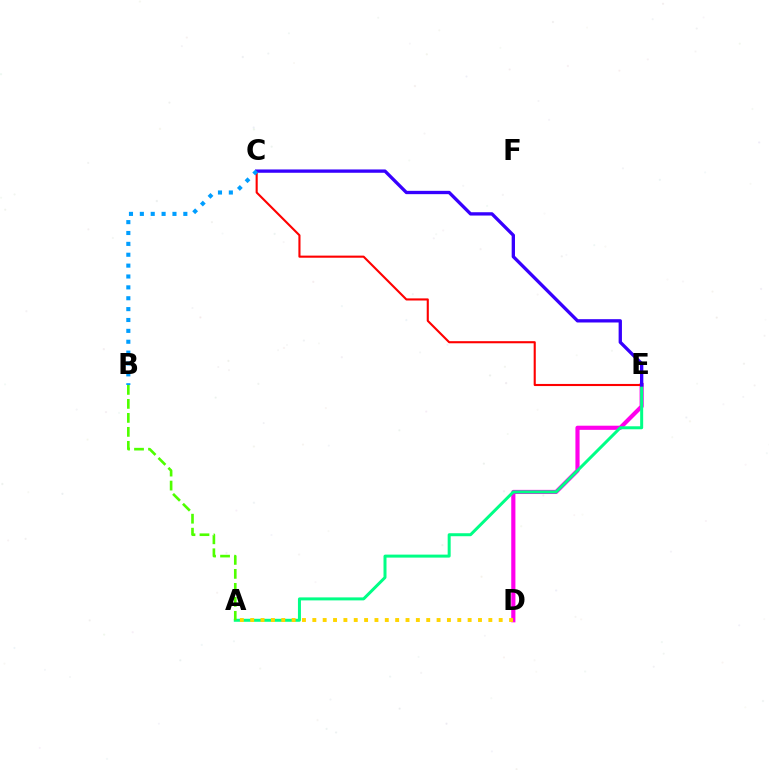{('D', 'E'): [{'color': '#ff00ed', 'line_style': 'solid', 'thickness': 2.99}], ('A', 'E'): [{'color': '#00ff86', 'line_style': 'solid', 'thickness': 2.16}], ('A', 'D'): [{'color': '#ffd500', 'line_style': 'dotted', 'thickness': 2.81}], ('C', 'E'): [{'color': '#ff0000', 'line_style': 'solid', 'thickness': 1.52}, {'color': '#3700ff', 'line_style': 'solid', 'thickness': 2.39}], ('A', 'B'): [{'color': '#4fff00', 'line_style': 'dashed', 'thickness': 1.9}], ('B', 'C'): [{'color': '#009eff', 'line_style': 'dotted', 'thickness': 2.95}]}